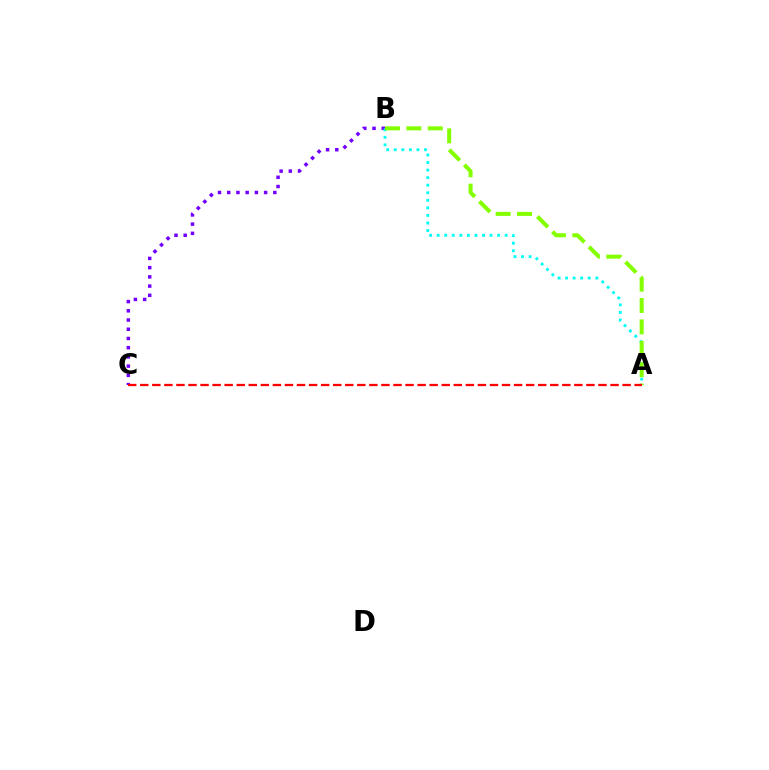{('B', 'C'): [{'color': '#7200ff', 'line_style': 'dotted', 'thickness': 2.51}], ('A', 'B'): [{'color': '#00fff6', 'line_style': 'dotted', 'thickness': 2.05}, {'color': '#84ff00', 'line_style': 'dashed', 'thickness': 2.91}], ('A', 'C'): [{'color': '#ff0000', 'line_style': 'dashed', 'thickness': 1.64}]}